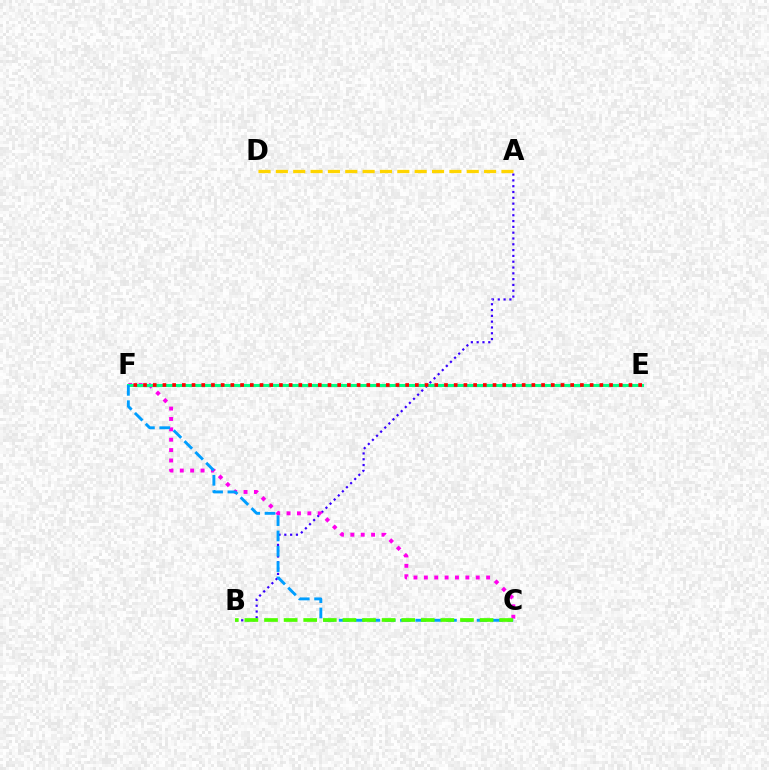{('A', 'B'): [{'color': '#3700ff', 'line_style': 'dotted', 'thickness': 1.58}], ('C', 'F'): [{'color': '#ff00ed', 'line_style': 'dotted', 'thickness': 2.82}, {'color': '#009eff', 'line_style': 'dashed', 'thickness': 2.08}], ('E', 'F'): [{'color': '#00ff86', 'line_style': 'solid', 'thickness': 2.22}, {'color': '#ff0000', 'line_style': 'dotted', 'thickness': 2.64}], ('A', 'D'): [{'color': '#ffd500', 'line_style': 'dashed', 'thickness': 2.36}], ('B', 'C'): [{'color': '#4fff00', 'line_style': 'dashed', 'thickness': 2.66}]}